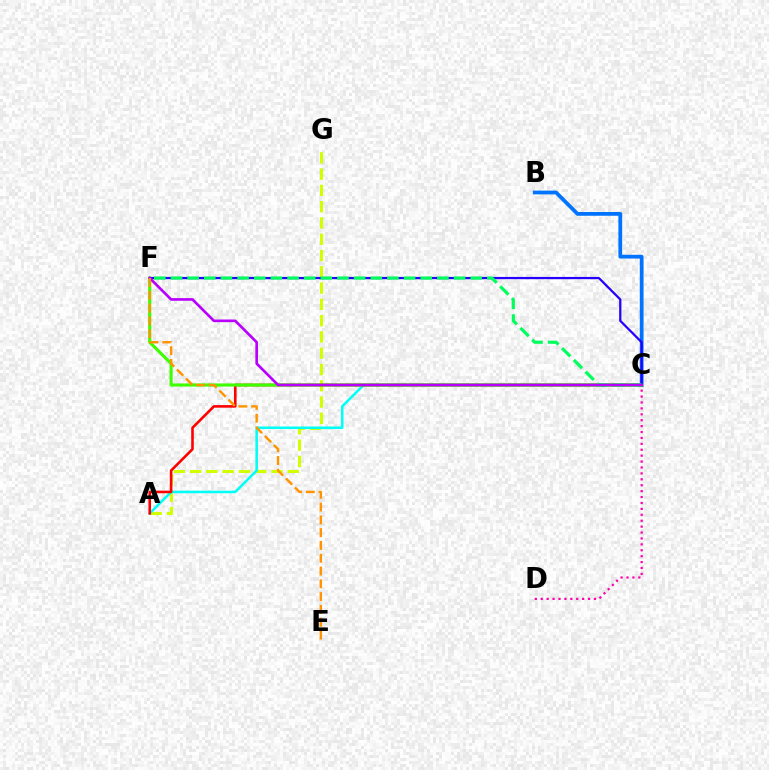{('A', 'G'): [{'color': '#d1ff00', 'line_style': 'dashed', 'thickness': 2.21}], ('A', 'C'): [{'color': '#00fff6', 'line_style': 'solid', 'thickness': 1.83}, {'color': '#ff0000', 'line_style': 'solid', 'thickness': 1.87}], ('B', 'C'): [{'color': '#0074ff', 'line_style': 'solid', 'thickness': 2.71}], ('C', 'F'): [{'color': '#3dff00', 'line_style': 'solid', 'thickness': 2.25}, {'color': '#2500ff', 'line_style': 'solid', 'thickness': 1.62}, {'color': '#00ff5c', 'line_style': 'dashed', 'thickness': 2.26}, {'color': '#b900ff', 'line_style': 'solid', 'thickness': 1.91}], ('E', 'F'): [{'color': '#ff9400', 'line_style': 'dashed', 'thickness': 1.74}], ('C', 'D'): [{'color': '#ff00ac', 'line_style': 'dotted', 'thickness': 1.61}]}